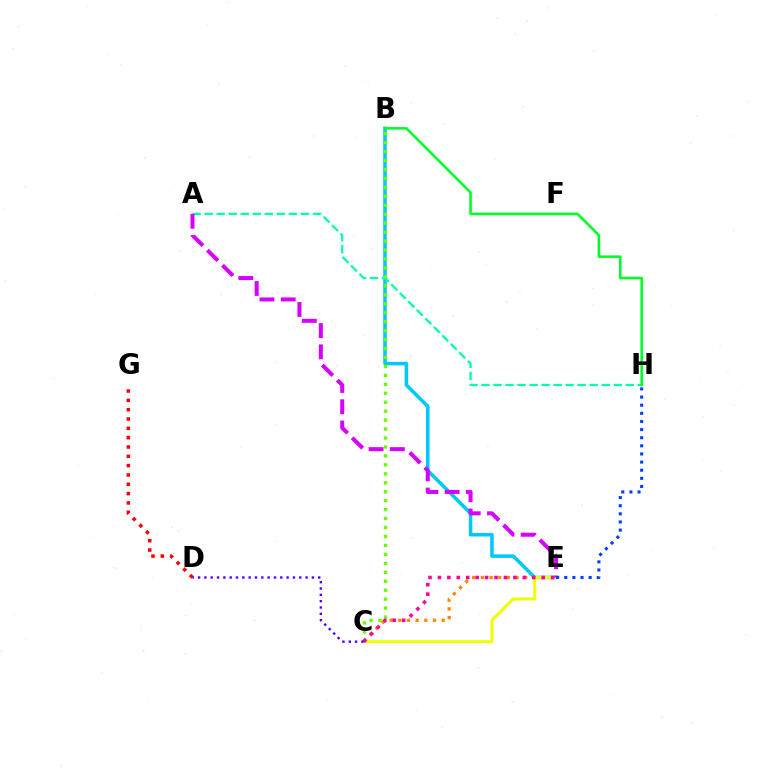{('B', 'E'): [{'color': '#00c7ff', 'line_style': 'solid', 'thickness': 2.54}], ('C', 'E'): [{'color': '#ff8800', 'line_style': 'dotted', 'thickness': 2.36}, {'color': '#eeff00', 'line_style': 'solid', 'thickness': 2.17}, {'color': '#ff00a0', 'line_style': 'dotted', 'thickness': 2.56}], ('D', 'G'): [{'color': '#ff0000', 'line_style': 'dotted', 'thickness': 2.53}], ('A', 'H'): [{'color': '#00ffaf', 'line_style': 'dashed', 'thickness': 1.63}], ('B', 'H'): [{'color': '#00ff27', 'line_style': 'solid', 'thickness': 1.86}], ('B', 'C'): [{'color': '#66ff00', 'line_style': 'dotted', 'thickness': 2.43}], ('A', 'E'): [{'color': '#d600ff', 'line_style': 'dashed', 'thickness': 2.89}], ('E', 'H'): [{'color': '#003fff', 'line_style': 'dotted', 'thickness': 2.21}], ('C', 'D'): [{'color': '#4f00ff', 'line_style': 'dotted', 'thickness': 1.72}]}